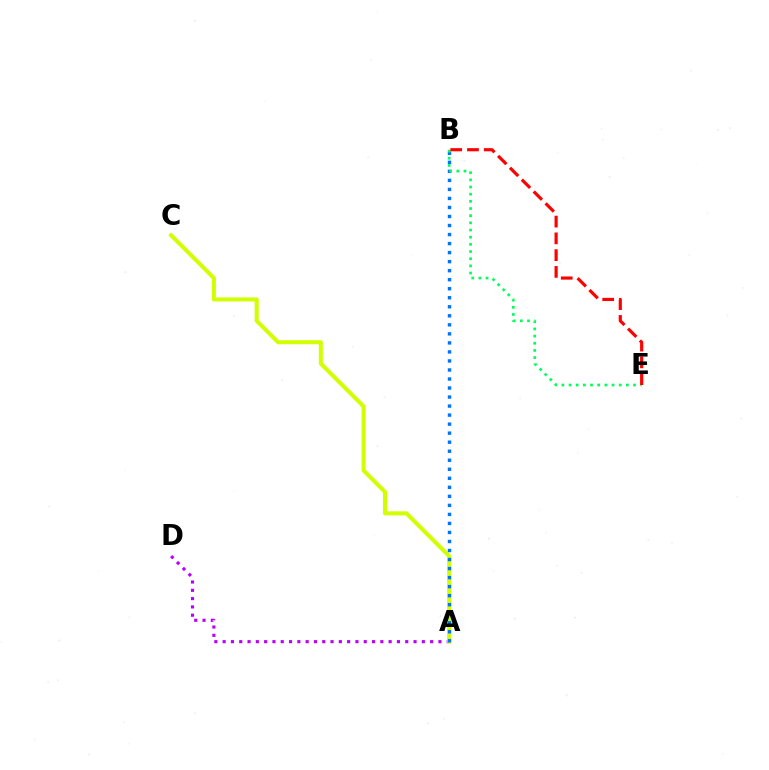{('A', 'D'): [{'color': '#b900ff', 'line_style': 'dotted', 'thickness': 2.26}], ('A', 'C'): [{'color': '#d1ff00', 'line_style': 'solid', 'thickness': 2.9}], ('A', 'B'): [{'color': '#0074ff', 'line_style': 'dotted', 'thickness': 2.45}], ('B', 'E'): [{'color': '#00ff5c', 'line_style': 'dotted', 'thickness': 1.95}, {'color': '#ff0000', 'line_style': 'dashed', 'thickness': 2.28}]}